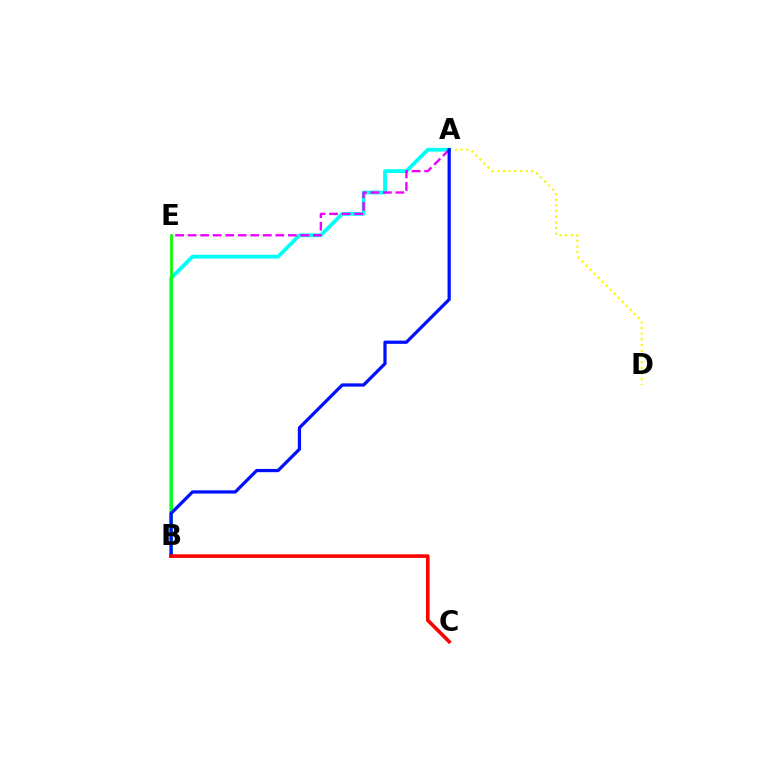{('A', 'D'): [{'color': '#fcf500', 'line_style': 'dotted', 'thickness': 1.55}], ('A', 'B'): [{'color': '#00fff6', 'line_style': 'solid', 'thickness': 2.73}, {'color': '#0010ff', 'line_style': 'solid', 'thickness': 2.33}], ('A', 'E'): [{'color': '#ee00ff', 'line_style': 'dashed', 'thickness': 1.7}], ('B', 'E'): [{'color': '#08ff00', 'line_style': 'solid', 'thickness': 1.95}], ('B', 'C'): [{'color': '#ff0000', 'line_style': 'solid', 'thickness': 2.59}]}